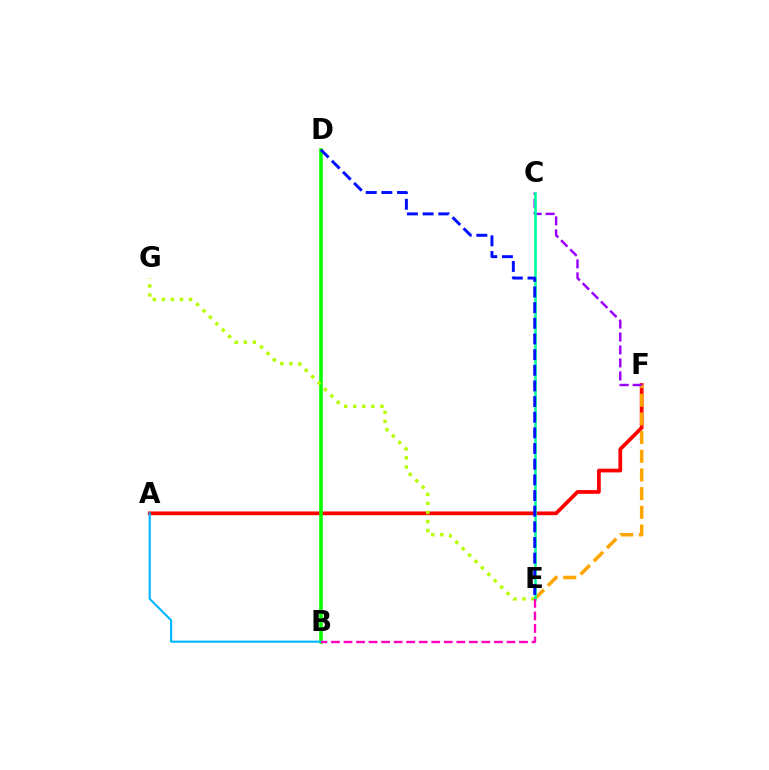{('A', 'F'): [{'color': '#ff0000', 'line_style': 'solid', 'thickness': 2.68}], ('B', 'D'): [{'color': '#08ff00', 'line_style': 'solid', 'thickness': 2.58}], ('A', 'B'): [{'color': '#00b5ff', 'line_style': 'solid', 'thickness': 1.51}], ('E', 'F'): [{'color': '#ffa500', 'line_style': 'dashed', 'thickness': 2.54}], ('E', 'G'): [{'color': '#b3ff00', 'line_style': 'dotted', 'thickness': 2.46}], ('C', 'F'): [{'color': '#9b00ff', 'line_style': 'dashed', 'thickness': 1.76}], ('C', 'E'): [{'color': '#00ff9d', 'line_style': 'solid', 'thickness': 1.89}], ('B', 'E'): [{'color': '#ff00bd', 'line_style': 'dashed', 'thickness': 1.7}], ('D', 'E'): [{'color': '#0010ff', 'line_style': 'dashed', 'thickness': 2.13}]}